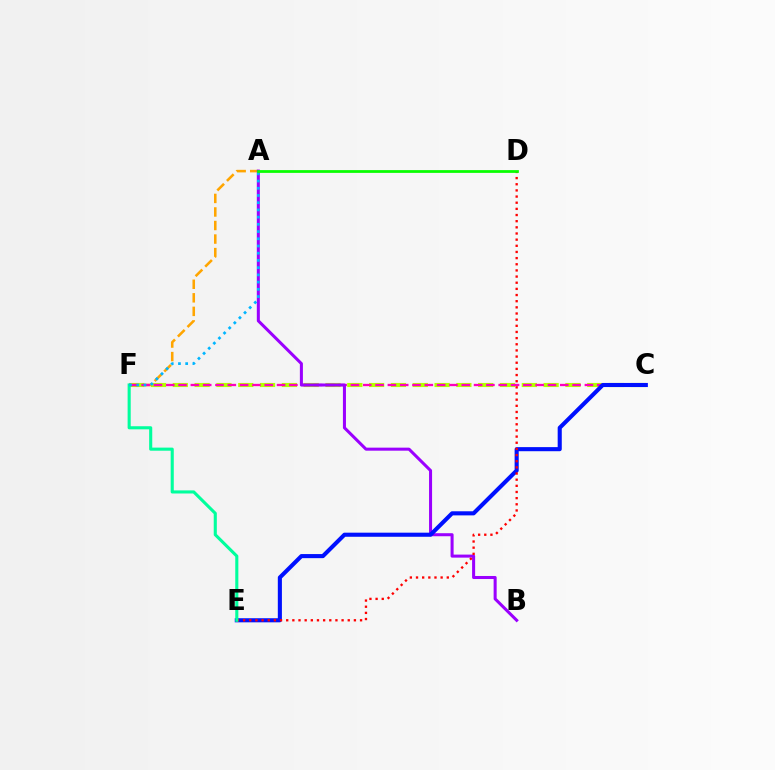{('C', 'F'): [{'color': '#b3ff00', 'line_style': 'dashed', 'thickness': 2.96}, {'color': '#ff00bd', 'line_style': 'dashed', 'thickness': 1.67}], ('A', 'F'): [{'color': '#ffa500', 'line_style': 'dashed', 'thickness': 1.84}, {'color': '#00b5ff', 'line_style': 'dotted', 'thickness': 1.96}], ('A', 'B'): [{'color': '#9b00ff', 'line_style': 'solid', 'thickness': 2.19}], ('C', 'E'): [{'color': '#0010ff', 'line_style': 'solid', 'thickness': 2.95}], ('D', 'E'): [{'color': '#ff0000', 'line_style': 'dotted', 'thickness': 1.67}], ('E', 'F'): [{'color': '#00ff9d', 'line_style': 'solid', 'thickness': 2.23}], ('A', 'D'): [{'color': '#08ff00', 'line_style': 'solid', 'thickness': 1.99}]}